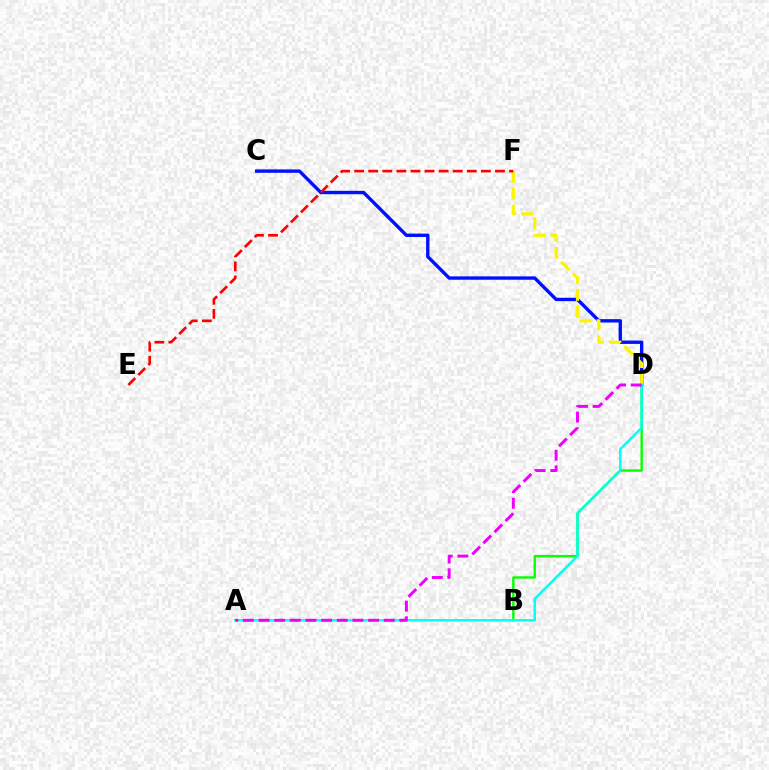{('B', 'D'): [{'color': '#08ff00', 'line_style': 'solid', 'thickness': 1.73}], ('C', 'D'): [{'color': '#0010ff', 'line_style': 'solid', 'thickness': 2.43}], ('D', 'F'): [{'color': '#fcf500', 'line_style': 'dashed', 'thickness': 2.31}], ('E', 'F'): [{'color': '#ff0000', 'line_style': 'dashed', 'thickness': 1.91}], ('A', 'D'): [{'color': '#00fff6', 'line_style': 'solid', 'thickness': 1.75}, {'color': '#ee00ff', 'line_style': 'dashed', 'thickness': 2.13}]}